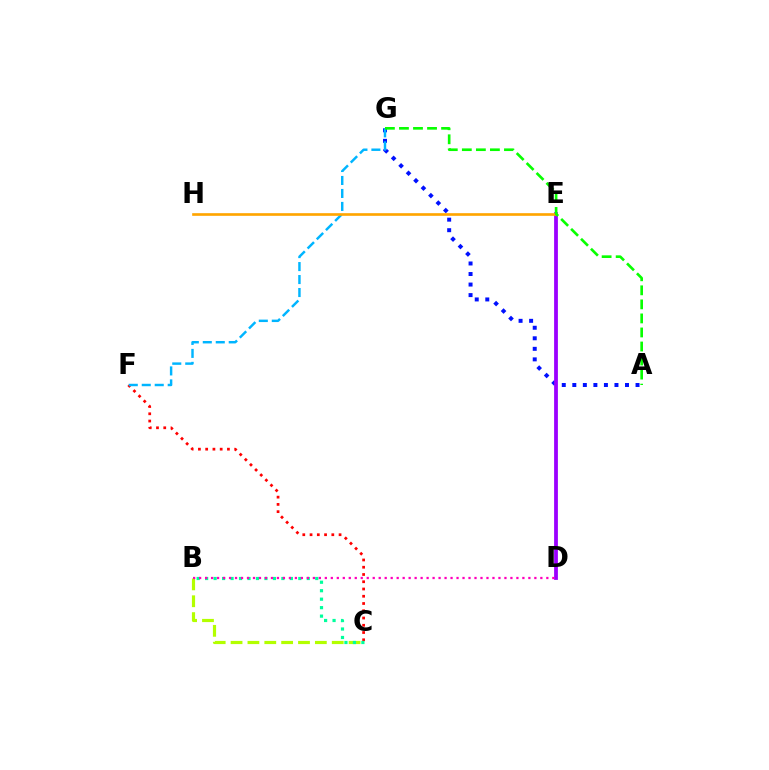{('C', 'F'): [{'color': '#ff0000', 'line_style': 'dotted', 'thickness': 1.97}], ('A', 'G'): [{'color': '#0010ff', 'line_style': 'dotted', 'thickness': 2.86}, {'color': '#08ff00', 'line_style': 'dashed', 'thickness': 1.91}], ('D', 'E'): [{'color': '#9b00ff', 'line_style': 'solid', 'thickness': 2.72}], ('F', 'G'): [{'color': '#00b5ff', 'line_style': 'dashed', 'thickness': 1.76}], ('E', 'H'): [{'color': '#ffa500', 'line_style': 'solid', 'thickness': 1.91}], ('B', 'C'): [{'color': '#b3ff00', 'line_style': 'dashed', 'thickness': 2.29}, {'color': '#00ff9d', 'line_style': 'dotted', 'thickness': 2.3}], ('B', 'D'): [{'color': '#ff00bd', 'line_style': 'dotted', 'thickness': 1.63}]}